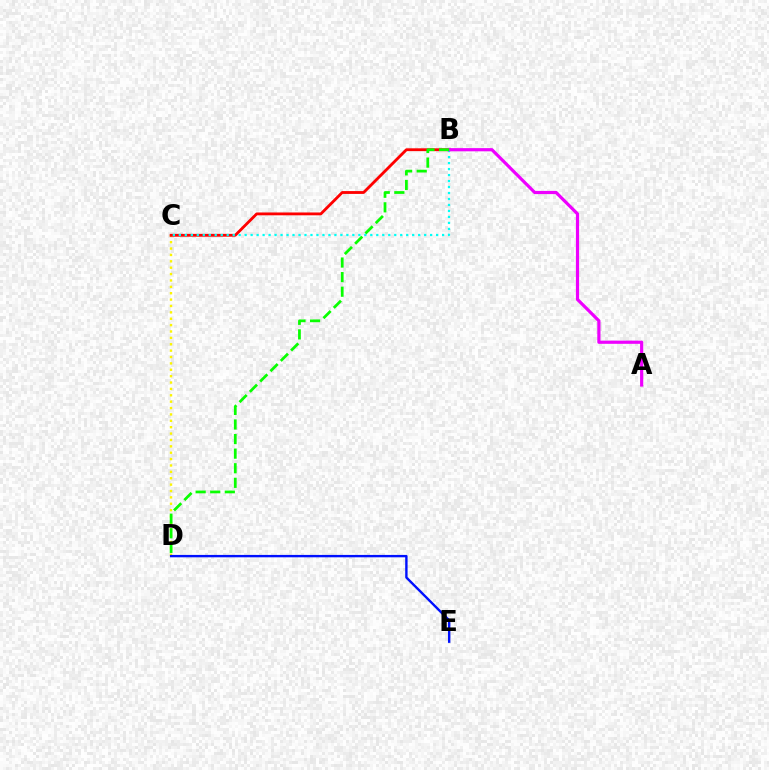{('C', 'D'): [{'color': '#fcf500', 'line_style': 'dotted', 'thickness': 1.73}], ('B', 'C'): [{'color': '#ff0000', 'line_style': 'solid', 'thickness': 2.04}, {'color': '#00fff6', 'line_style': 'dotted', 'thickness': 1.63}], ('D', 'E'): [{'color': '#0010ff', 'line_style': 'solid', 'thickness': 1.72}], ('A', 'B'): [{'color': '#ee00ff', 'line_style': 'solid', 'thickness': 2.3}], ('B', 'D'): [{'color': '#08ff00', 'line_style': 'dashed', 'thickness': 1.98}]}